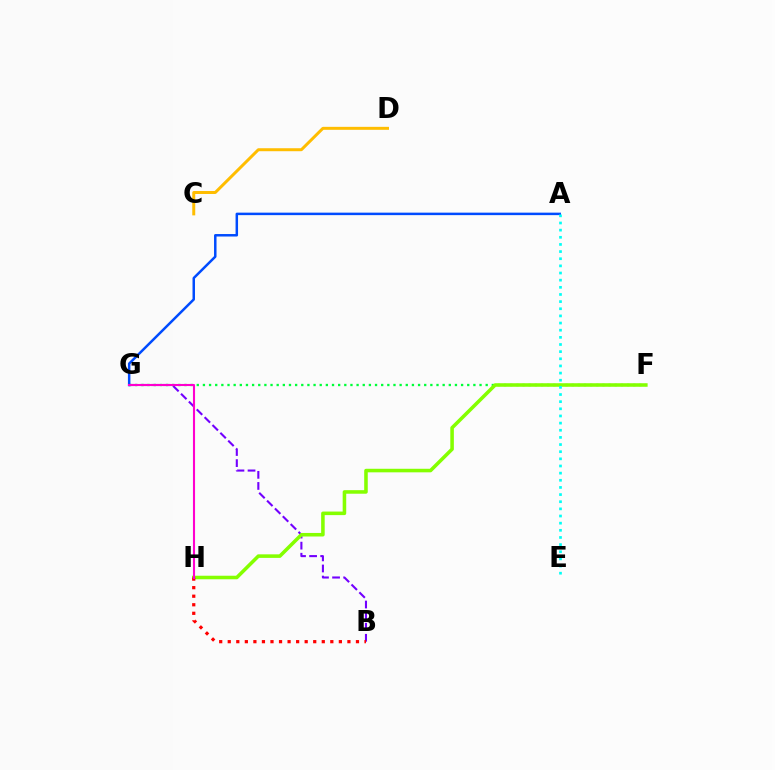{('B', 'G'): [{'color': '#7200ff', 'line_style': 'dashed', 'thickness': 1.51}], ('F', 'G'): [{'color': '#00ff39', 'line_style': 'dotted', 'thickness': 1.67}], ('C', 'D'): [{'color': '#ffbd00', 'line_style': 'solid', 'thickness': 2.14}], ('F', 'H'): [{'color': '#84ff00', 'line_style': 'solid', 'thickness': 2.56}], ('A', 'G'): [{'color': '#004bff', 'line_style': 'solid', 'thickness': 1.79}], ('B', 'H'): [{'color': '#ff0000', 'line_style': 'dotted', 'thickness': 2.32}], ('G', 'H'): [{'color': '#ff00cf', 'line_style': 'solid', 'thickness': 1.51}], ('A', 'E'): [{'color': '#00fff6', 'line_style': 'dotted', 'thickness': 1.94}]}